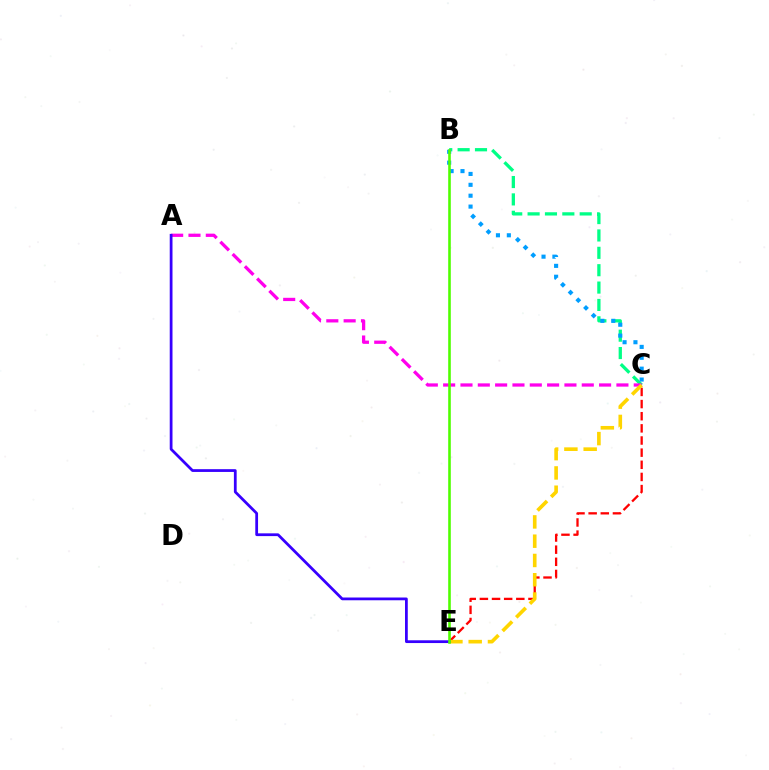{('C', 'E'): [{'color': '#ff0000', 'line_style': 'dashed', 'thickness': 1.65}, {'color': '#ffd500', 'line_style': 'dashed', 'thickness': 2.62}], ('B', 'C'): [{'color': '#00ff86', 'line_style': 'dashed', 'thickness': 2.36}, {'color': '#009eff', 'line_style': 'dotted', 'thickness': 2.96}], ('A', 'C'): [{'color': '#ff00ed', 'line_style': 'dashed', 'thickness': 2.35}], ('A', 'E'): [{'color': '#3700ff', 'line_style': 'solid', 'thickness': 1.99}], ('B', 'E'): [{'color': '#4fff00', 'line_style': 'solid', 'thickness': 1.88}]}